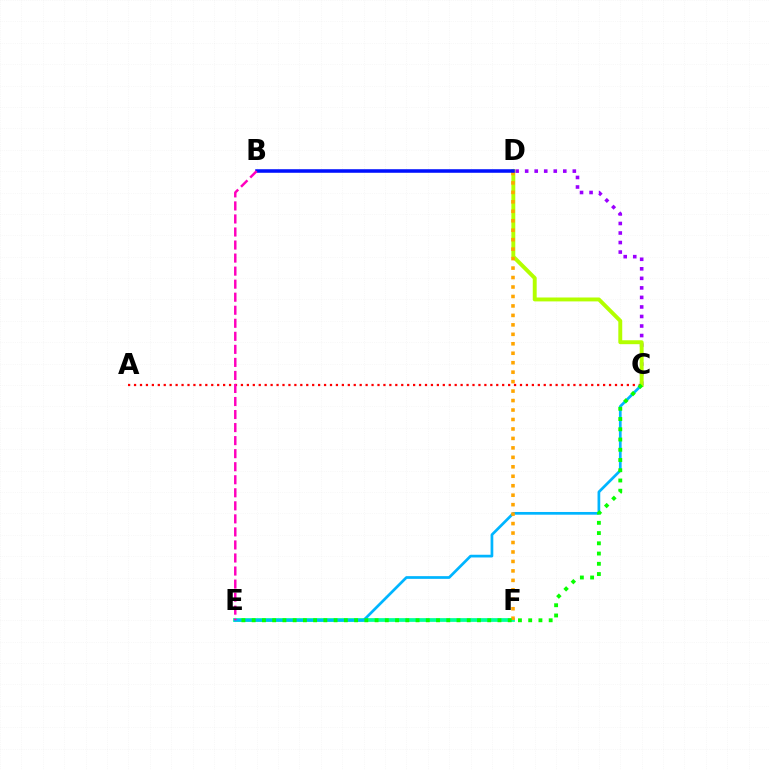{('E', 'F'): [{'color': '#00ff9d', 'line_style': 'solid', 'thickness': 2.7}], ('A', 'C'): [{'color': '#ff0000', 'line_style': 'dotted', 'thickness': 1.61}], ('C', 'D'): [{'color': '#9b00ff', 'line_style': 'dotted', 'thickness': 2.59}, {'color': '#b3ff00', 'line_style': 'solid', 'thickness': 2.82}], ('C', 'E'): [{'color': '#00b5ff', 'line_style': 'solid', 'thickness': 1.96}, {'color': '#08ff00', 'line_style': 'dotted', 'thickness': 2.78}], ('D', 'F'): [{'color': '#ffa500', 'line_style': 'dotted', 'thickness': 2.57}], ('B', 'D'): [{'color': '#0010ff', 'line_style': 'solid', 'thickness': 2.55}], ('B', 'E'): [{'color': '#ff00bd', 'line_style': 'dashed', 'thickness': 1.77}]}